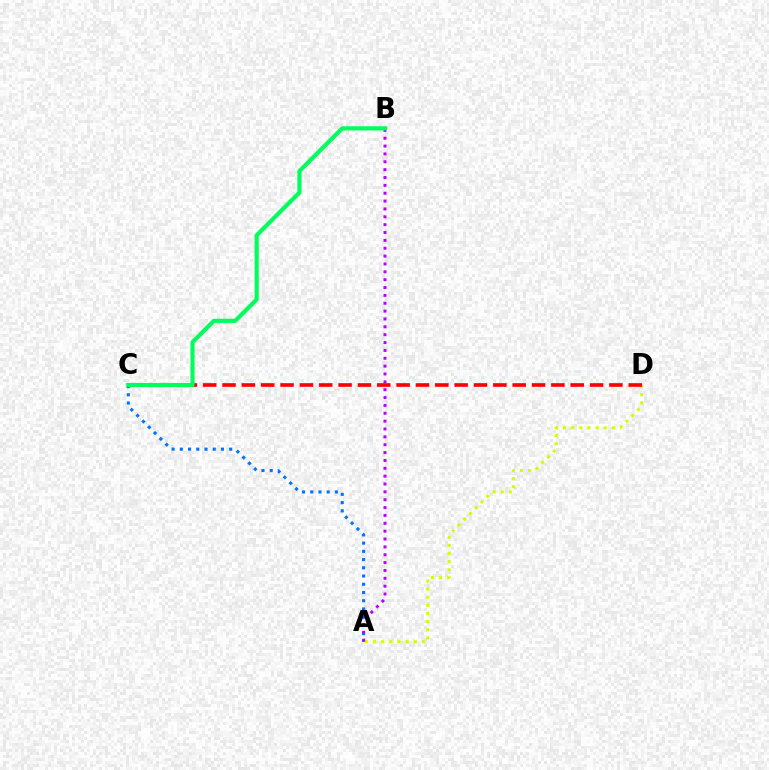{('A', 'D'): [{'color': '#d1ff00', 'line_style': 'dotted', 'thickness': 2.21}], ('A', 'C'): [{'color': '#0074ff', 'line_style': 'dotted', 'thickness': 2.24}], ('A', 'B'): [{'color': '#b900ff', 'line_style': 'dotted', 'thickness': 2.14}], ('C', 'D'): [{'color': '#ff0000', 'line_style': 'dashed', 'thickness': 2.63}], ('B', 'C'): [{'color': '#00ff5c', 'line_style': 'solid', 'thickness': 2.99}]}